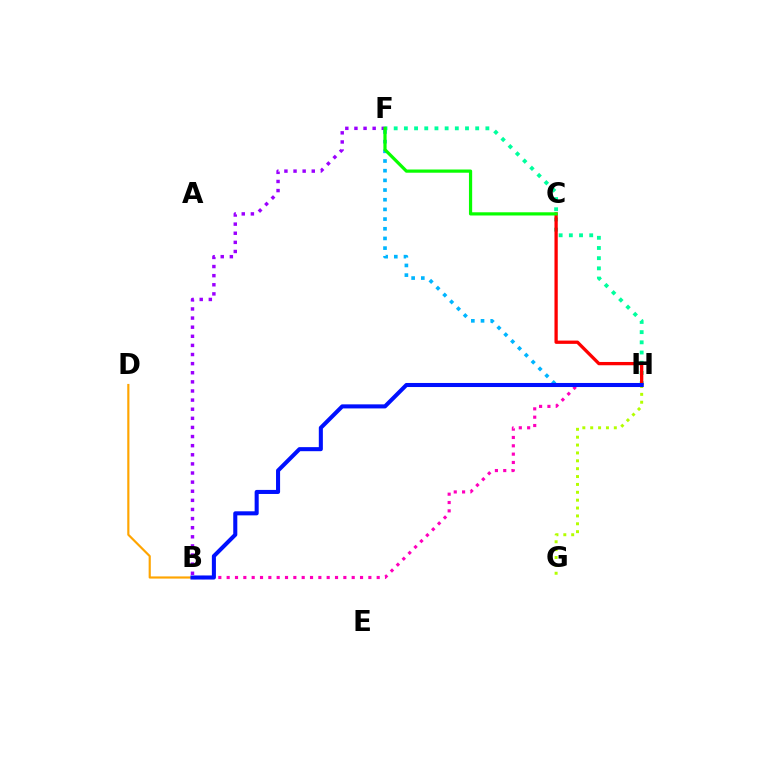{('B', 'H'): [{'color': '#ff00bd', 'line_style': 'dotted', 'thickness': 2.26}, {'color': '#0010ff', 'line_style': 'solid', 'thickness': 2.92}], ('B', 'F'): [{'color': '#9b00ff', 'line_style': 'dotted', 'thickness': 2.48}], ('F', 'H'): [{'color': '#00b5ff', 'line_style': 'dotted', 'thickness': 2.63}, {'color': '#00ff9d', 'line_style': 'dotted', 'thickness': 2.77}], ('B', 'D'): [{'color': '#ffa500', 'line_style': 'solid', 'thickness': 1.56}], ('C', 'H'): [{'color': '#ff0000', 'line_style': 'solid', 'thickness': 2.37}], ('G', 'H'): [{'color': '#b3ff00', 'line_style': 'dotted', 'thickness': 2.14}], ('C', 'F'): [{'color': '#08ff00', 'line_style': 'solid', 'thickness': 2.31}]}